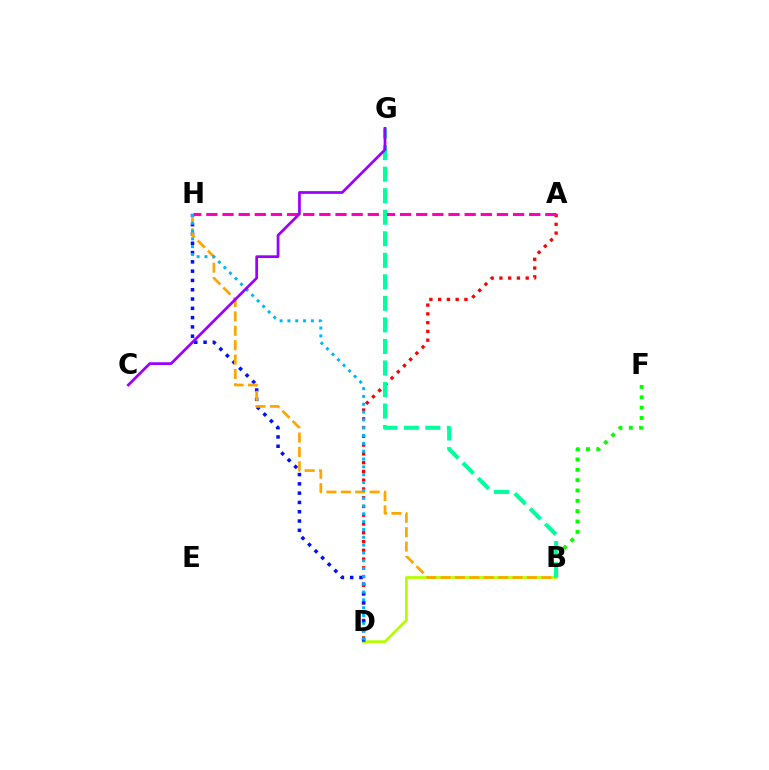{('B', 'D'): [{'color': '#b3ff00', 'line_style': 'solid', 'thickness': 2.0}], ('A', 'D'): [{'color': '#ff0000', 'line_style': 'dotted', 'thickness': 2.38}], ('D', 'H'): [{'color': '#0010ff', 'line_style': 'dotted', 'thickness': 2.53}, {'color': '#00b5ff', 'line_style': 'dotted', 'thickness': 2.13}], ('A', 'H'): [{'color': '#ff00bd', 'line_style': 'dashed', 'thickness': 2.19}], ('B', 'F'): [{'color': '#08ff00', 'line_style': 'dotted', 'thickness': 2.81}], ('B', 'H'): [{'color': '#ffa500', 'line_style': 'dashed', 'thickness': 1.96}], ('B', 'G'): [{'color': '#00ff9d', 'line_style': 'dashed', 'thickness': 2.93}], ('C', 'G'): [{'color': '#9b00ff', 'line_style': 'solid', 'thickness': 1.98}]}